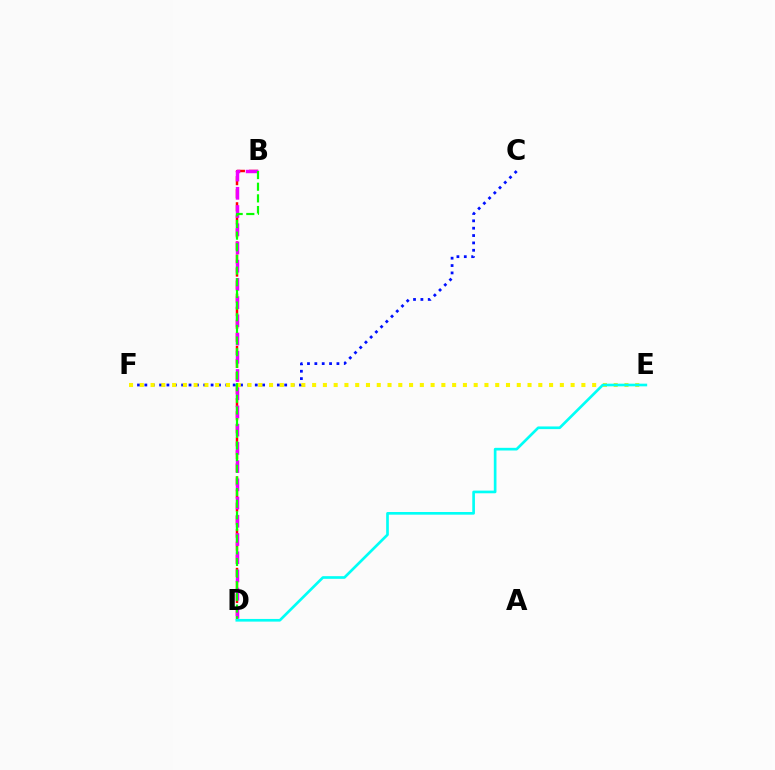{('B', 'D'): [{'color': '#ff0000', 'line_style': 'dashed', 'thickness': 1.77}, {'color': '#ee00ff', 'line_style': 'dashed', 'thickness': 2.48}, {'color': '#08ff00', 'line_style': 'dashed', 'thickness': 1.58}], ('C', 'F'): [{'color': '#0010ff', 'line_style': 'dotted', 'thickness': 2.0}], ('E', 'F'): [{'color': '#fcf500', 'line_style': 'dotted', 'thickness': 2.93}], ('D', 'E'): [{'color': '#00fff6', 'line_style': 'solid', 'thickness': 1.92}]}